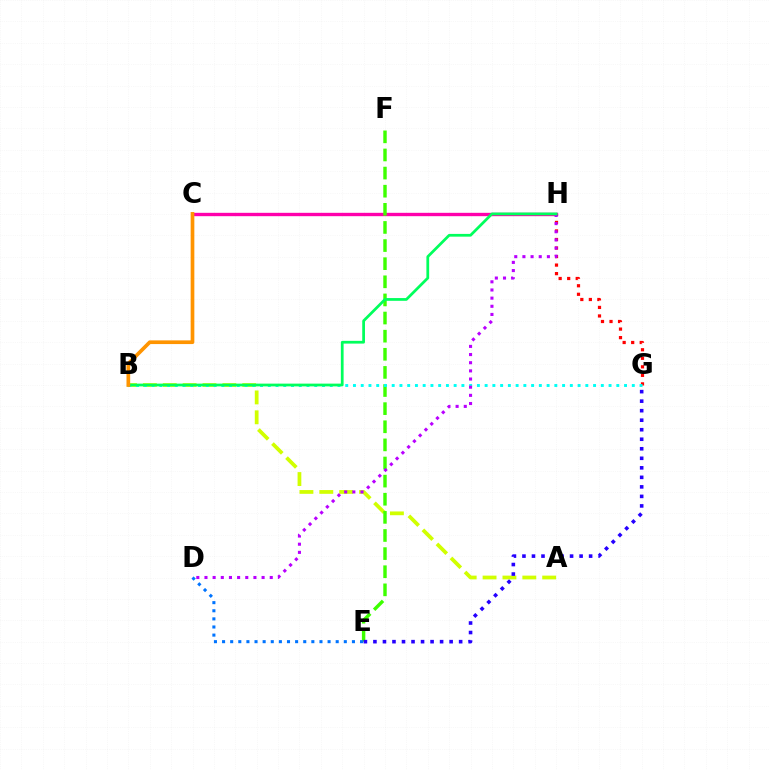{('A', 'B'): [{'color': '#d1ff00', 'line_style': 'dashed', 'thickness': 2.7}], ('C', 'H'): [{'color': '#ff00ac', 'line_style': 'solid', 'thickness': 2.42}], ('E', 'F'): [{'color': '#3dff00', 'line_style': 'dashed', 'thickness': 2.46}], ('G', 'H'): [{'color': '#ff0000', 'line_style': 'dotted', 'thickness': 2.32}], ('B', 'G'): [{'color': '#00fff6', 'line_style': 'dotted', 'thickness': 2.1}], ('D', 'H'): [{'color': '#b900ff', 'line_style': 'dotted', 'thickness': 2.22}], ('D', 'E'): [{'color': '#0074ff', 'line_style': 'dotted', 'thickness': 2.21}], ('B', 'H'): [{'color': '#00ff5c', 'line_style': 'solid', 'thickness': 1.98}], ('B', 'C'): [{'color': '#ff9400', 'line_style': 'solid', 'thickness': 2.66}], ('E', 'G'): [{'color': '#2500ff', 'line_style': 'dotted', 'thickness': 2.59}]}